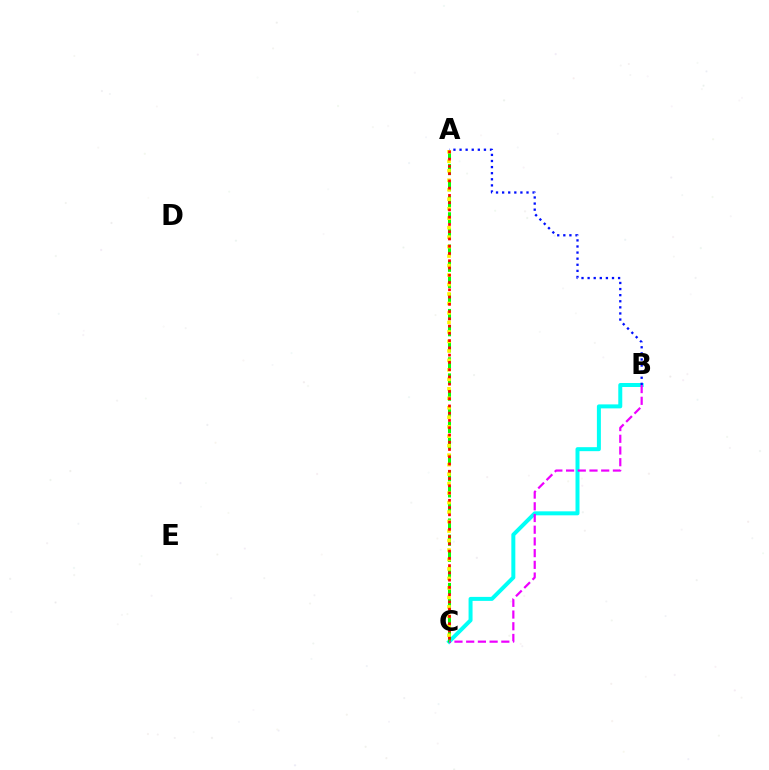{('B', 'C'): [{'color': '#00fff6', 'line_style': 'solid', 'thickness': 2.87}, {'color': '#ee00ff', 'line_style': 'dashed', 'thickness': 1.59}], ('A', 'B'): [{'color': '#0010ff', 'line_style': 'dotted', 'thickness': 1.66}], ('A', 'C'): [{'color': '#08ff00', 'line_style': 'dashed', 'thickness': 2.19}, {'color': '#fcf500', 'line_style': 'dotted', 'thickness': 2.58}, {'color': '#ff0000', 'line_style': 'dotted', 'thickness': 1.97}]}